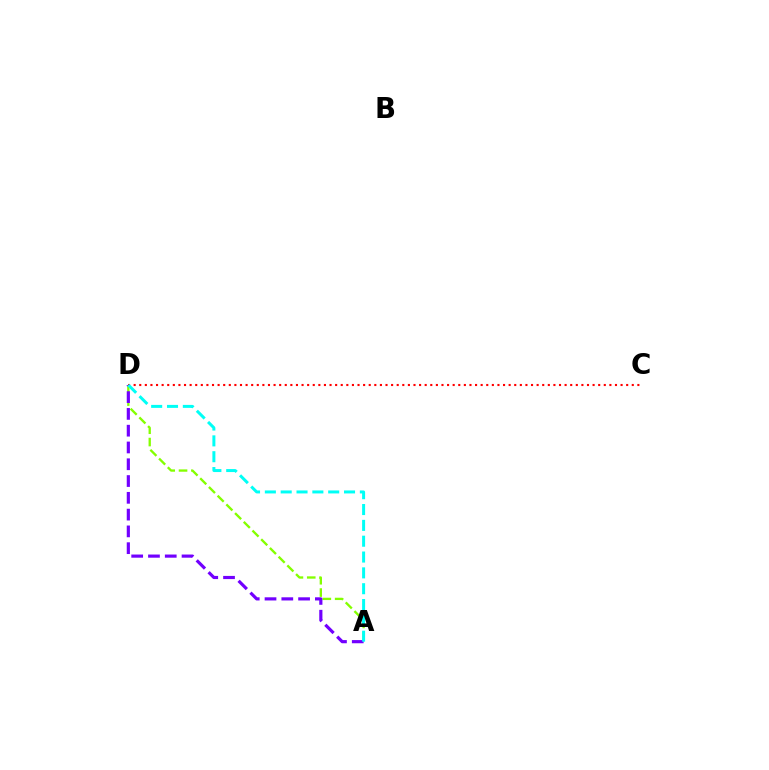{('A', 'D'): [{'color': '#84ff00', 'line_style': 'dashed', 'thickness': 1.67}, {'color': '#7200ff', 'line_style': 'dashed', 'thickness': 2.28}, {'color': '#00fff6', 'line_style': 'dashed', 'thickness': 2.15}], ('C', 'D'): [{'color': '#ff0000', 'line_style': 'dotted', 'thickness': 1.52}]}